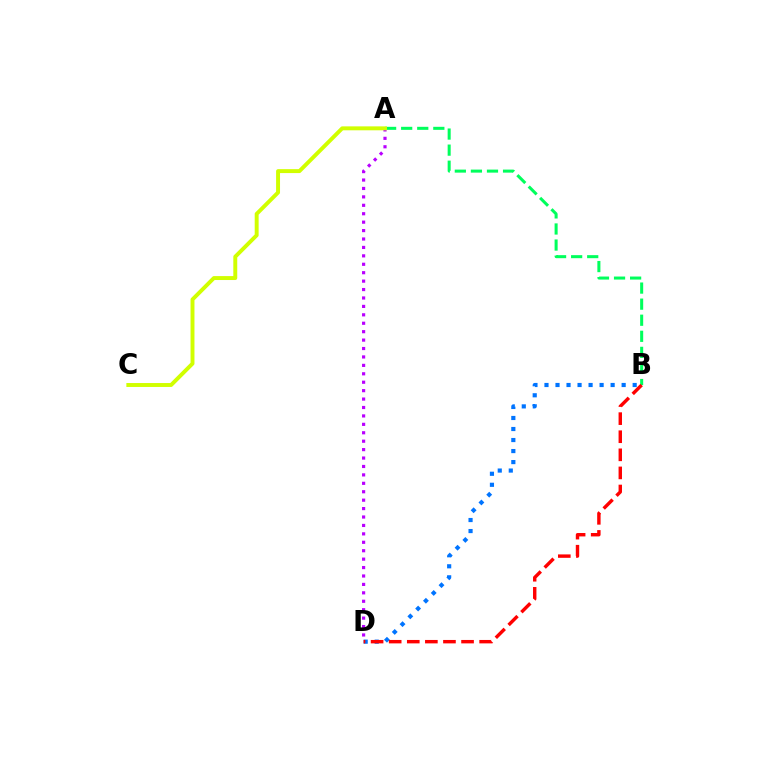{('A', 'D'): [{'color': '#b900ff', 'line_style': 'dotted', 'thickness': 2.29}], ('B', 'D'): [{'color': '#0074ff', 'line_style': 'dotted', 'thickness': 3.0}, {'color': '#ff0000', 'line_style': 'dashed', 'thickness': 2.46}], ('A', 'B'): [{'color': '#00ff5c', 'line_style': 'dashed', 'thickness': 2.18}], ('A', 'C'): [{'color': '#d1ff00', 'line_style': 'solid', 'thickness': 2.83}]}